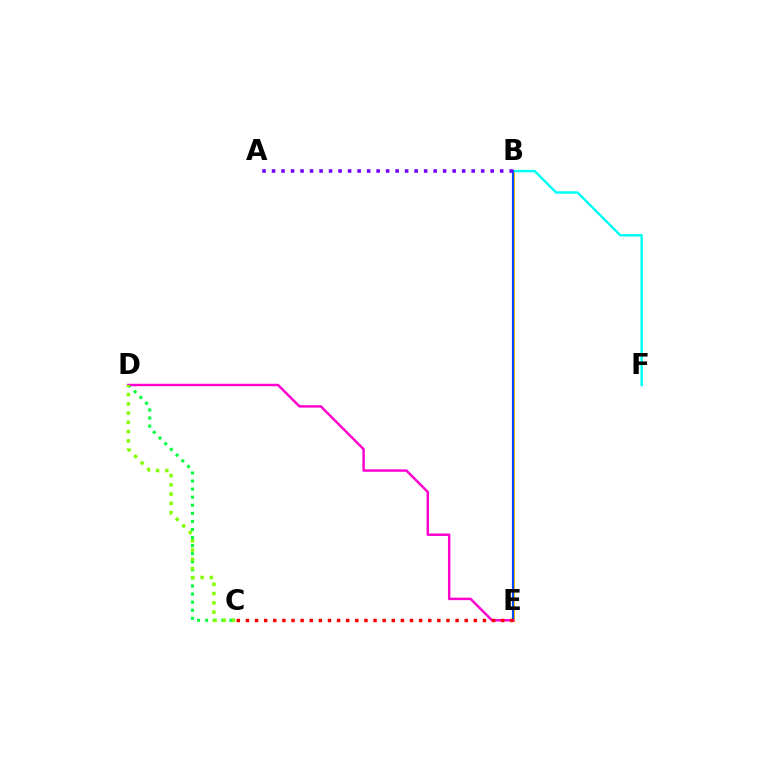{('B', 'E'): [{'color': '#ffbd00', 'line_style': 'solid', 'thickness': 2.1}, {'color': '#004bff', 'line_style': 'solid', 'thickness': 1.55}], ('B', 'F'): [{'color': '#00fff6', 'line_style': 'solid', 'thickness': 1.75}], ('A', 'B'): [{'color': '#7200ff', 'line_style': 'dotted', 'thickness': 2.58}], ('C', 'D'): [{'color': '#00ff39', 'line_style': 'dotted', 'thickness': 2.19}, {'color': '#84ff00', 'line_style': 'dotted', 'thickness': 2.52}], ('D', 'E'): [{'color': '#ff00cf', 'line_style': 'solid', 'thickness': 1.77}], ('C', 'E'): [{'color': '#ff0000', 'line_style': 'dotted', 'thickness': 2.48}]}